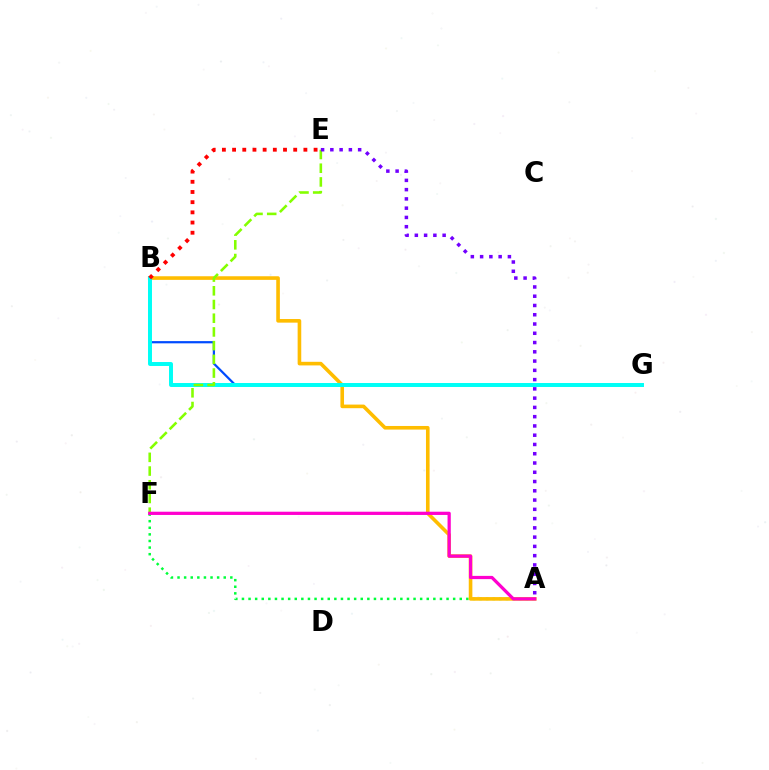{('A', 'F'): [{'color': '#00ff39', 'line_style': 'dotted', 'thickness': 1.79}, {'color': '#ff00cf', 'line_style': 'solid', 'thickness': 2.33}], ('A', 'B'): [{'color': '#ffbd00', 'line_style': 'solid', 'thickness': 2.6}], ('B', 'G'): [{'color': '#004bff', 'line_style': 'solid', 'thickness': 1.6}, {'color': '#00fff6', 'line_style': 'solid', 'thickness': 2.85}], ('E', 'F'): [{'color': '#84ff00', 'line_style': 'dashed', 'thickness': 1.86}], ('B', 'E'): [{'color': '#ff0000', 'line_style': 'dotted', 'thickness': 2.77}], ('A', 'E'): [{'color': '#7200ff', 'line_style': 'dotted', 'thickness': 2.52}]}